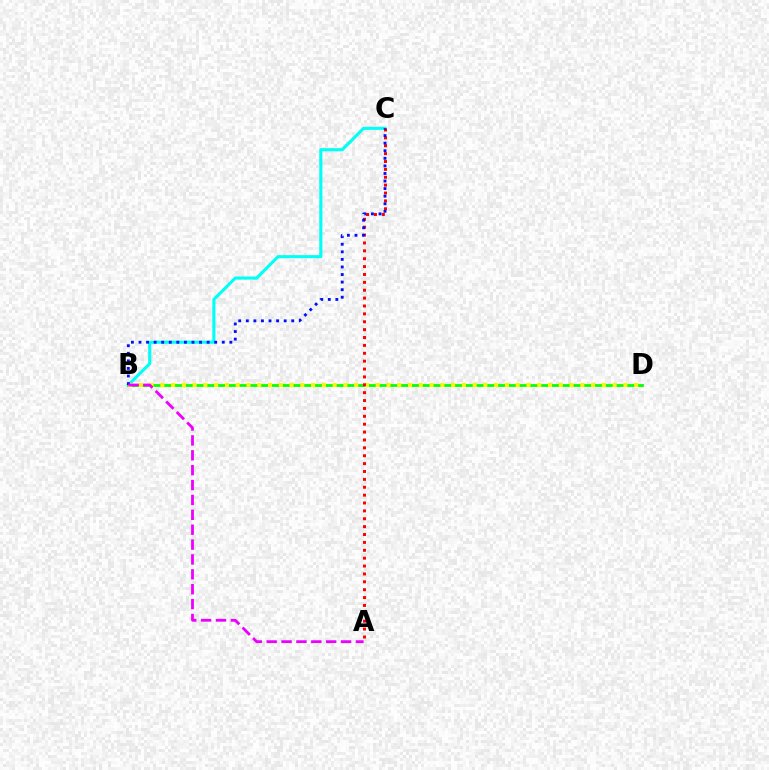{('B', 'C'): [{'color': '#00fff6', 'line_style': 'solid', 'thickness': 2.23}, {'color': '#0010ff', 'line_style': 'dotted', 'thickness': 2.06}], ('B', 'D'): [{'color': '#08ff00', 'line_style': 'solid', 'thickness': 2.01}, {'color': '#fcf500', 'line_style': 'dotted', 'thickness': 2.93}], ('A', 'C'): [{'color': '#ff0000', 'line_style': 'dotted', 'thickness': 2.14}], ('A', 'B'): [{'color': '#ee00ff', 'line_style': 'dashed', 'thickness': 2.02}]}